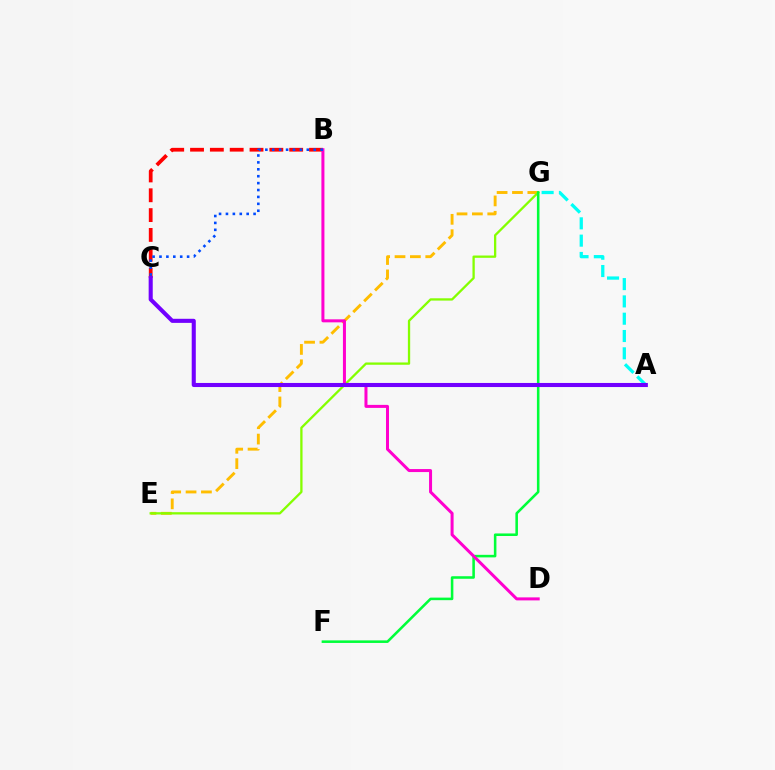{('E', 'G'): [{'color': '#ffbd00', 'line_style': 'dashed', 'thickness': 2.09}, {'color': '#84ff00', 'line_style': 'solid', 'thickness': 1.66}], ('A', 'G'): [{'color': '#00fff6', 'line_style': 'dashed', 'thickness': 2.35}], ('B', 'C'): [{'color': '#ff0000', 'line_style': 'dashed', 'thickness': 2.69}, {'color': '#004bff', 'line_style': 'dotted', 'thickness': 1.88}], ('F', 'G'): [{'color': '#00ff39', 'line_style': 'solid', 'thickness': 1.84}], ('B', 'D'): [{'color': '#ff00cf', 'line_style': 'solid', 'thickness': 2.17}], ('A', 'C'): [{'color': '#7200ff', 'line_style': 'solid', 'thickness': 2.94}]}